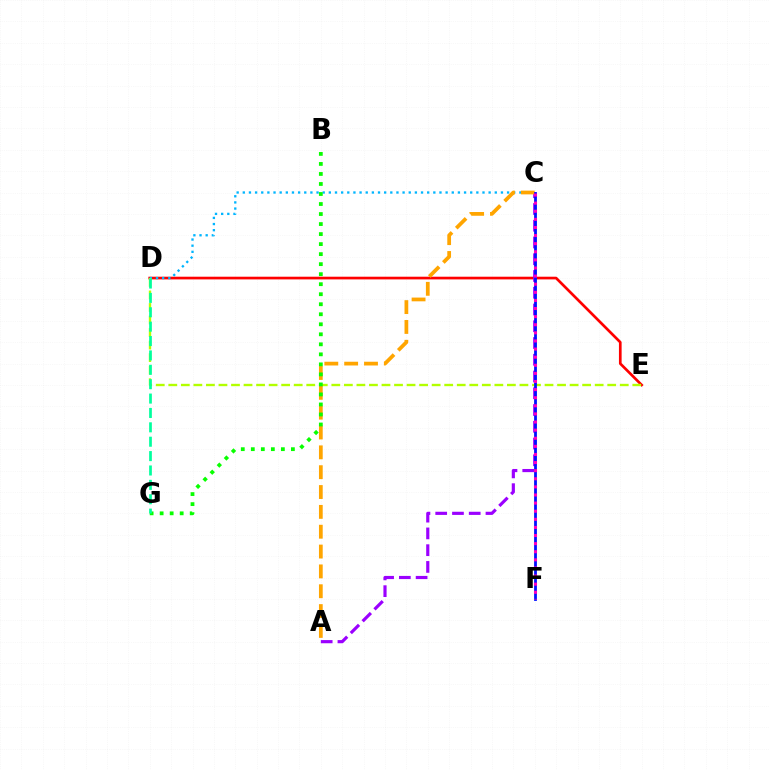{('D', 'E'): [{'color': '#ff0000', 'line_style': 'solid', 'thickness': 1.93}, {'color': '#b3ff00', 'line_style': 'dashed', 'thickness': 1.7}], ('A', 'C'): [{'color': '#9b00ff', 'line_style': 'dashed', 'thickness': 2.28}, {'color': '#ffa500', 'line_style': 'dashed', 'thickness': 2.7}], ('C', 'D'): [{'color': '#00b5ff', 'line_style': 'dotted', 'thickness': 1.67}], ('B', 'G'): [{'color': '#08ff00', 'line_style': 'dotted', 'thickness': 2.72}], ('C', 'F'): [{'color': '#0010ff', 'line_style': 'solid', 'thickness': 2.01}, {'color': '#ff00bd', 'line_style': 'dotted', 'thickness': 2.2}], ('D', 'G'): [{'color': '#00ff9d', 'line_style': 'dashed', 'thickness': 1.95}]}